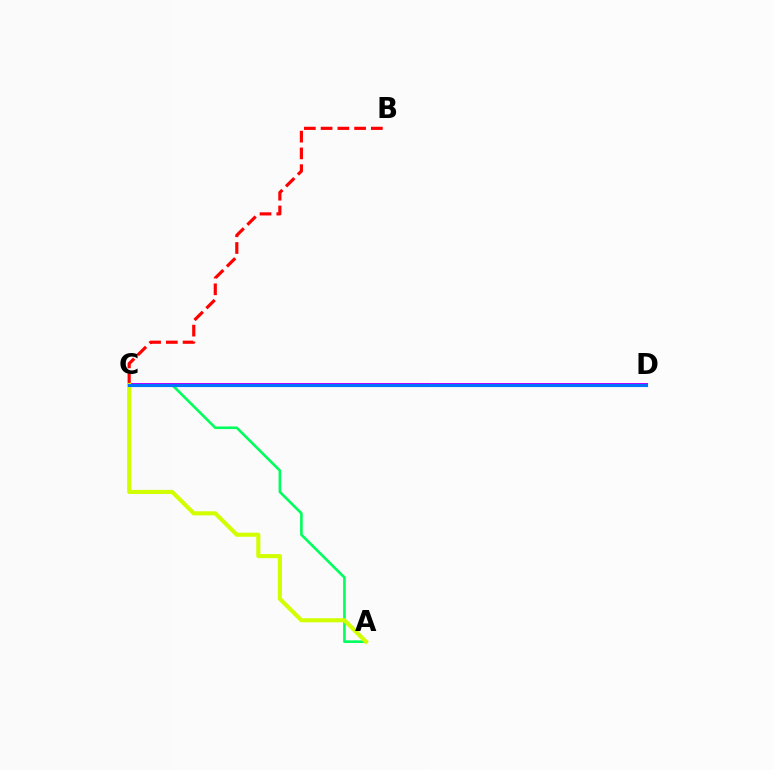{('B', 'C'): [{'color': '#ff0000', 'line_style': 'dashed', 'thickness': 2.28}], ('A', 'C'): [{'color': '#00ff5c', 'line_style': 'solid', 'thickness': 1.88}, {'color': '#d1ff00', 'line_style': 'solid', 'thickness': 2.95}], ('C', 'D'): [{'color': '#b900ff', 'line_style': 'solid', 'thickness': 2.89}, {'color': '#0074ff', 'line_style': 'solid', 'thickness': 2.24}]}